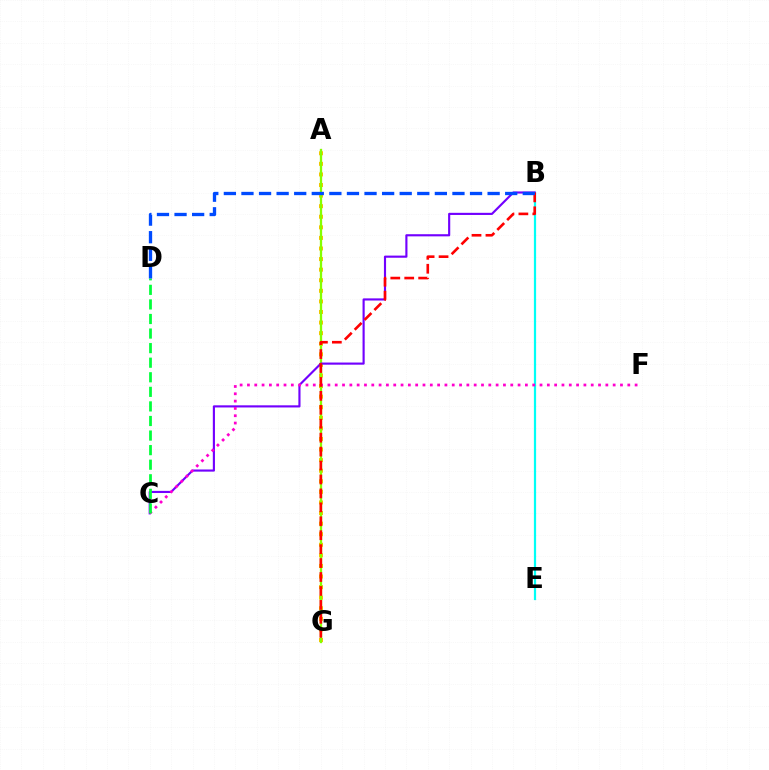{('A', 'G'): [{'color': '#ffbd00', 'line_style': 'dotted', 'thickness': 2.87}, {'color': '#84ff00', 'line_style': 'solid', 'thickness': 1.66}], ('B', 'E'): [{'color': '#00fff6', 'line_style': 'solid', 'thickness': 1.6}], ('B', 'C'): [{'color': '#7200ff', 'line_style': 'solid', 'thickness': 1.54}], ('C', 'F'): [{'color': '#ff00cf', 'line_style': 'dotted', 'thickness': 1.99}], ('B', 'G'): [{'color': '#ff0000', 'line_style': 'dashed', 'thickness': 1.89}], ('C', 'D'): [{'color': '#00ff39', 'line_style': 'dashed', 'thickness': 1.98}], ('B', 'D'): [{'color': '#004bff', 'line_style': 'dashed', 'thickness': 2.39}]}